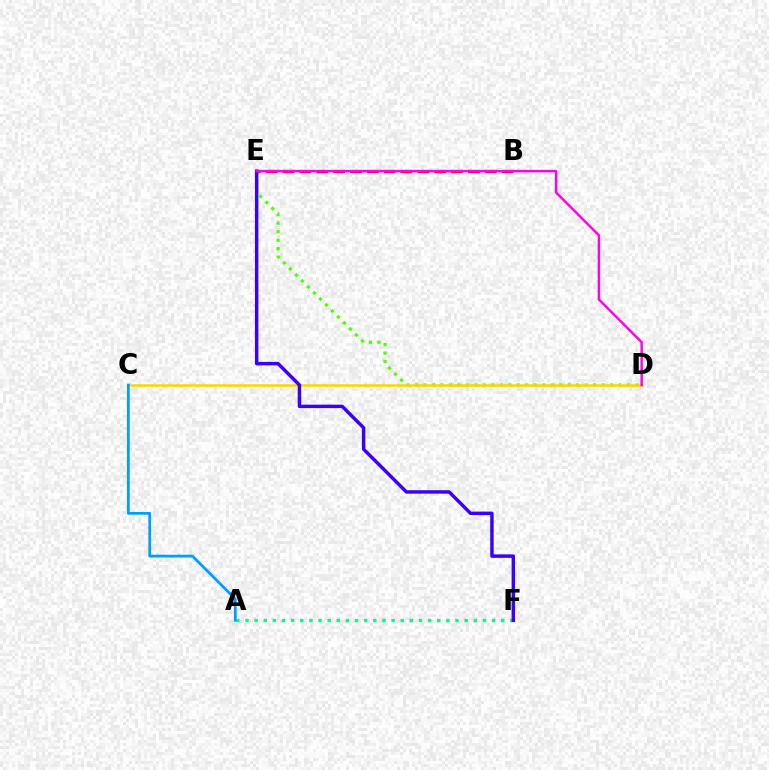{('B', 'E'): [{'color': '#ff0000', 'line_style': 'dashed', 'thickness': 2.29}], ('D', 'E'): [{'color': '#4fff00', 'line_style': 'dotted', 'thickness': 2.3}, {'color': '#ff00ed', 'line_style': 'solid', 'thickness': 1.75}], ('A', 'F'): [{'color': '#00ff86', 'line_style': 'dotted', 'thickness': 2.48}], ('C', 'D'): [{'color': '#ffd500', 'line_style': 'solid', 'thickness': 1.81}], ('E', 'F'): [{'color': '#3700ff', 'line_style': 'solid', 'thickness': 2.48}], ('A', 'C'): [{'color': '#009eff', 'line_style': 'solid', 'thickness': 1.98}]}